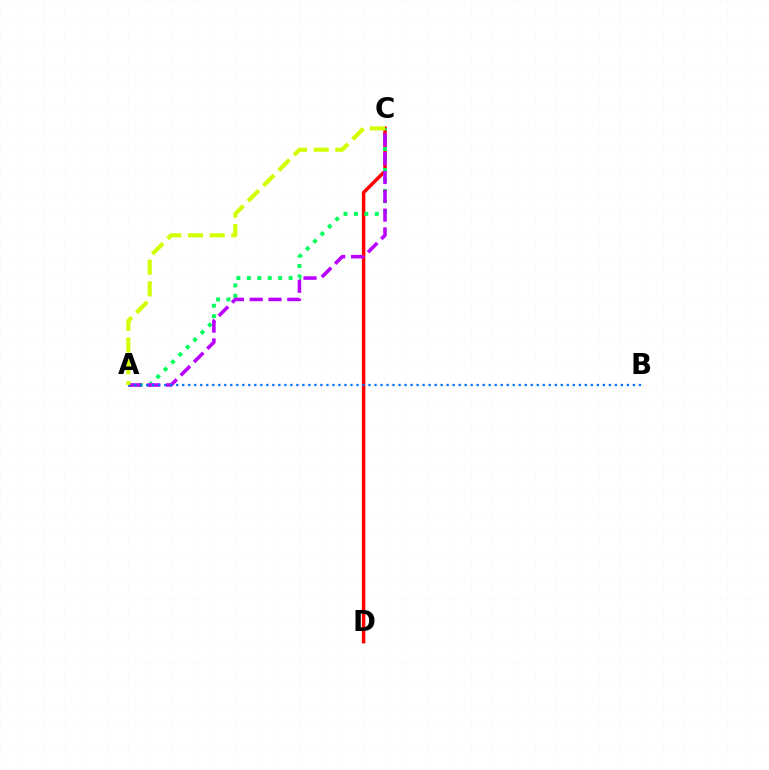{('C', 'D'): [{'color': '#ff0000', 'line_style': 'solid', 'thickness': 2.5}], ('A', 'C'): [{'color': '#00ff5c', 'line_style': 'dotted', 'thickness': 2.84}, {'color': '#b900ff', 'line_style': 'dashed', 'thickness': 2.55}, {'color': '#d1ff00', 'line_style': 'dashed', 'thickness': 2.95}], ('A', 'B'): [{'color': '#0074ff', 'line_style': 'dotted', 'thickness': 1.63}]}